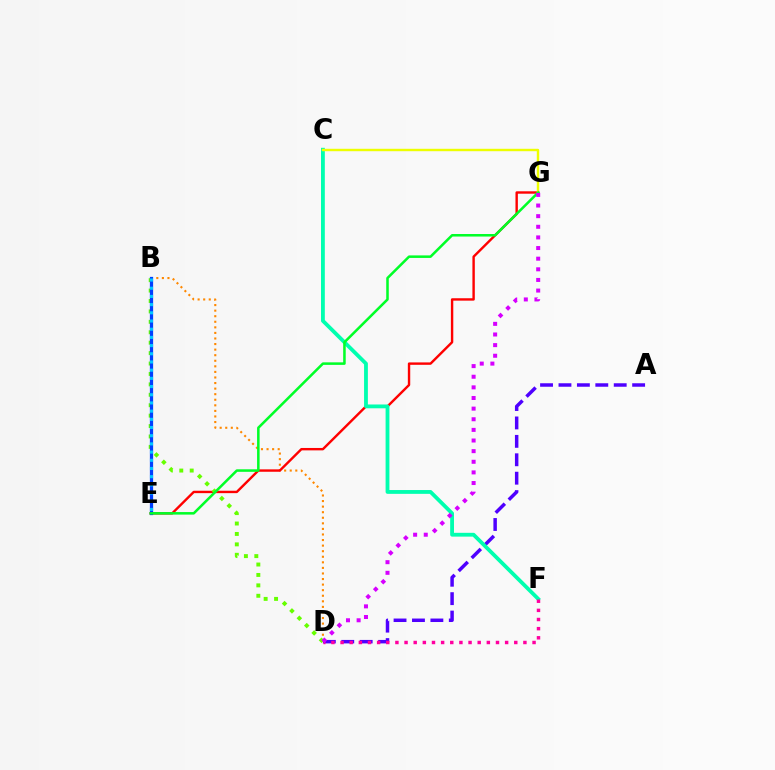{('B', 'D'): [{'color': '#ff8800', 'line_style': 'dotted', 'thickness': 1.51}, {'color': '#66ff00', 'line_style': 'dotted', 'thickness': 2.83}], ('A', 'D'): [{'color': '#4f00ff', 'line_style': 'dashed', 'thickness': 2.5}], ('E', 'G'): [{'color': '#ff0000', 'line_style': 'solid', 'thickness': 1.73}, {'color': '#00ff27', 'line_style': 'solid', 'thickness': 1.82}], ('C', 'F'): [{'color': '#00ffaf', 'line_style': 'solid', 'thickness': 2.74}], ('B', 'E'): [{'color': '#003fff', 'line_style': 'solid', 'thickness': 2.34}, {'color': '#00c7ff', 'line_style': 'dotted', 'thickness': 2.23}], ('C', 'G'): [{'color': '#eeff00', 'line_style': 'solid', 'thickness': 1.75}], ('D', 'F'): [{'color': '#ff00a0', 'line_style': 'dotted', 'thickness': 2.48}], ('D', 'G'): [{'color': '#d600ff', 'line_style': 'dotted', 'thickness': 2.89}]}